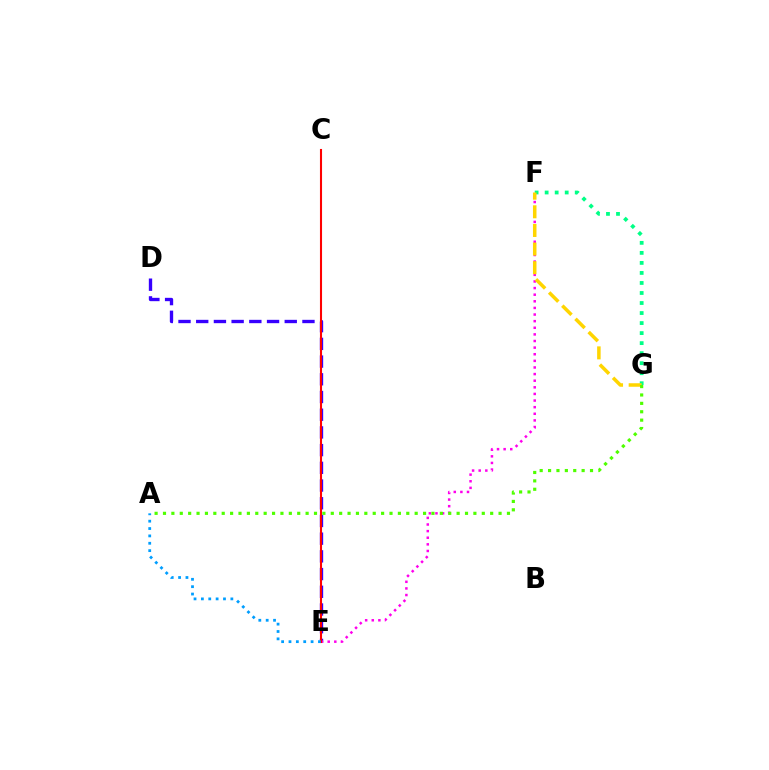{('D', 'E'): [{'color': '#3700ff', 'line_style': 'dashed', 'thickness': 2.41}], ('E', 'F'): [{'color': '#ff00ed', 'line_style': 'dotted', 'thickness': 1.8}], ('F', 'G'): [{'color': '#00ff86', 'line_style': 'dotted', 'thickness': 2.72}, {'color': '#ffd500', 'line_style': 'dashed', 'thickness': 2.53}], ('C', 'E'): [{'color': '#ff0000', 'line_style': 'solid', 'thickness': 1.51}], ('A', 'G'): [{'color': '#4fff00', 'line_style': 'dotted', 'thickness': 2.28}], ('A', 'E'): [{'color': '#009eff', 'line_style': 'dotted', 'thickness': 2.0}]}